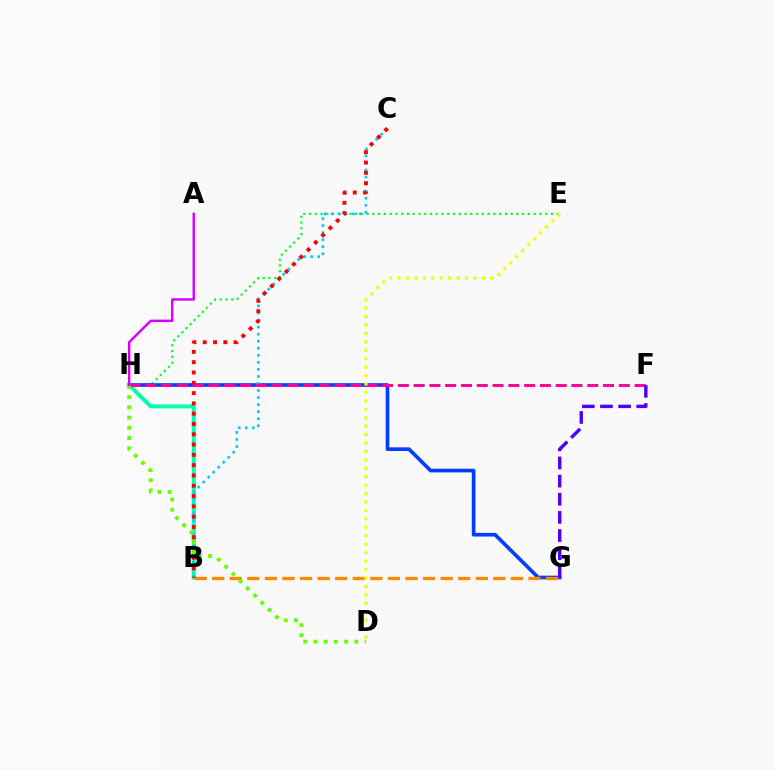{('E', 'H'): [{'color': '#00ff27', 'line_style': 'dotted', 'thickness': 1.57}], ('G', 'H'): [{'color': '#003fff', 'line_style': 'solid', 'thickness': 2.64}], ('B', 'H'): [{'color': '#00ffaf', 'line_style': 'solid', 'thickness': 2.84}], ('B', 'G'): [{'color': '#ff8800', 'line_style': 'dashed', 'thickness': 2.39}], ('B', 'C'): [{'color': '#00c7ff', 'line_style': 'dotted', 'thickness': 1.91}, {'color': '#ff0000', 'line_style': 'dotted', 'thickness': 2.8}], ('F', 'H'): [{'color': '#ff00a0', 'line_style': 'dashed', 'thickness': 2.14}], ('F', 'G'): [{'color': '#4f00ff', 'line_style': 'dashed', 'thickness': 2.46}], ('D', 'H'): [{'color': '#66ff00', 'line_style': 'dotted', 'thickness': 2.78}], ('D', 'E'): [{'color': '#eeff00', 'line_style': 'dotted', 'thickness': 2.29}], ('A', 'H'): [{'color': '#d600ff', 'line_style': 'solid', 'thickness': 1.75}]}